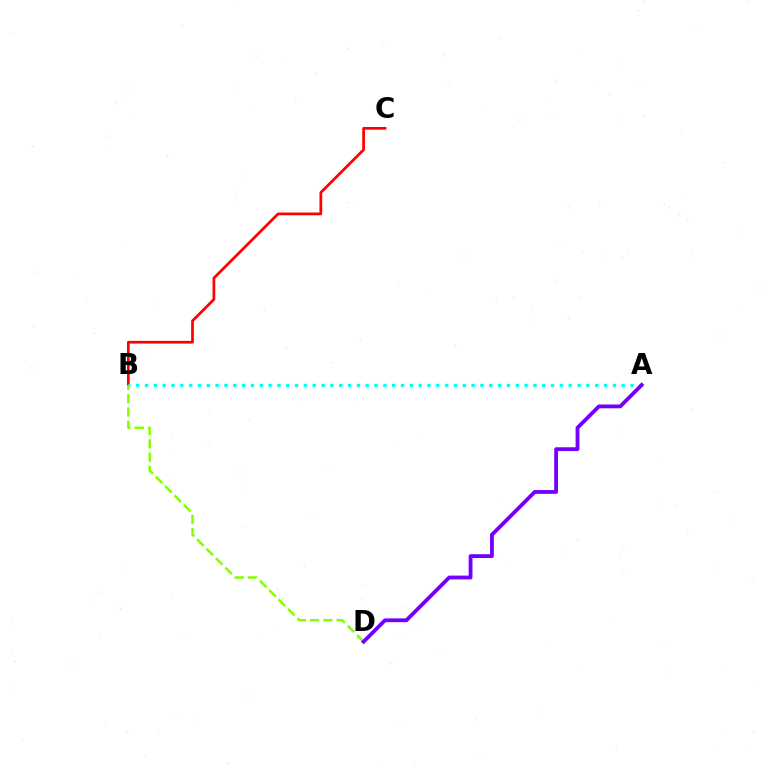{('B', 'C'): [{'color': '#ff0000', 'line_style': 'solid', 'thickness': 1.97}], ('A', 'B'): [{'color': '#00fff6', 'line_style': 'dotted', 'thickness': 2.4}], ('B', 'D'): [{'color': '#84ff00', 'line_style': 'dashed', 'thickness': 1.81}], ('A', 'D'): [{'color': '#7200ff', 'line_style': 'solid', 'thickness': 2.74}]}